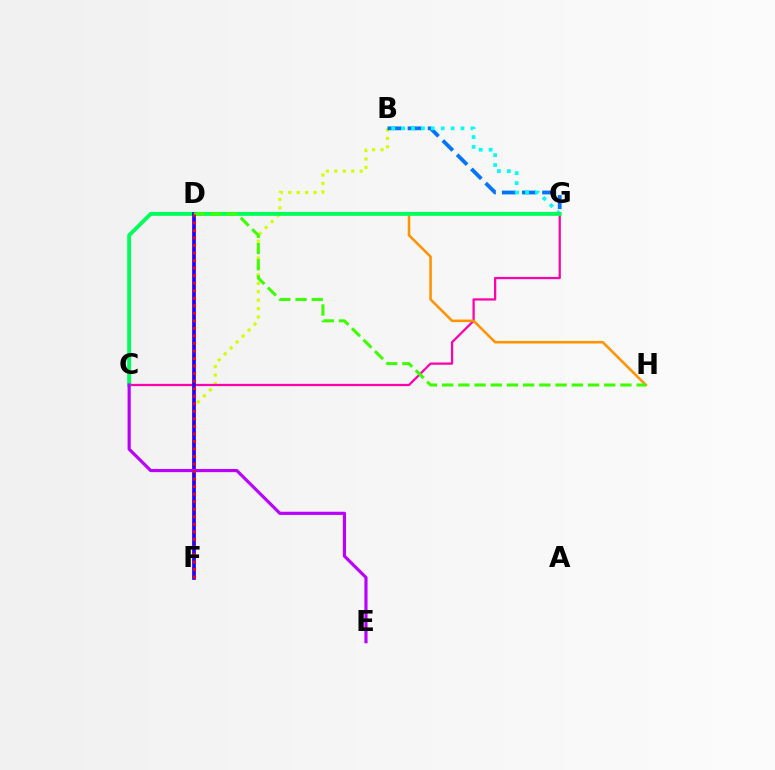{('B', 'F'): [{'color': '#d1ff00', 'line_style': 'dotted', 'thickness': 2.29}], ('B', 'G'): [{'color': '#0074ff', 'line_style': 'dashed', 'thickness': 2.73}, {'color': '#00fff6', 'line_style': 'dotted', 'thickness': 2.69}], ('C', 'G'): [{'color': '#ff00ac', 'line_style': 'solid', 'thickness': 1.63}, {'color': '#00ff5c', 'line_style': 'solid', 'thickness': 2.81}], ('D', 'H'): [{'color': '#ff9400', 'line_style': 'solid', 'thickness': 1.85}, {'color': '#3dff00', 'line_style': 'dashed', 'thickness': 2.2}], ('D', 'F'): [{'color': '#2500ff', 'line_style': 'solid', 'thickness': 2.67}, {'color': '#ff0000', 'line_style': 'dotted', 'thickness': 2.05}], ('C', 'E'): [{'color': '#b900ff', 'line_style': 'solid', 'thickness': 2.29}]}